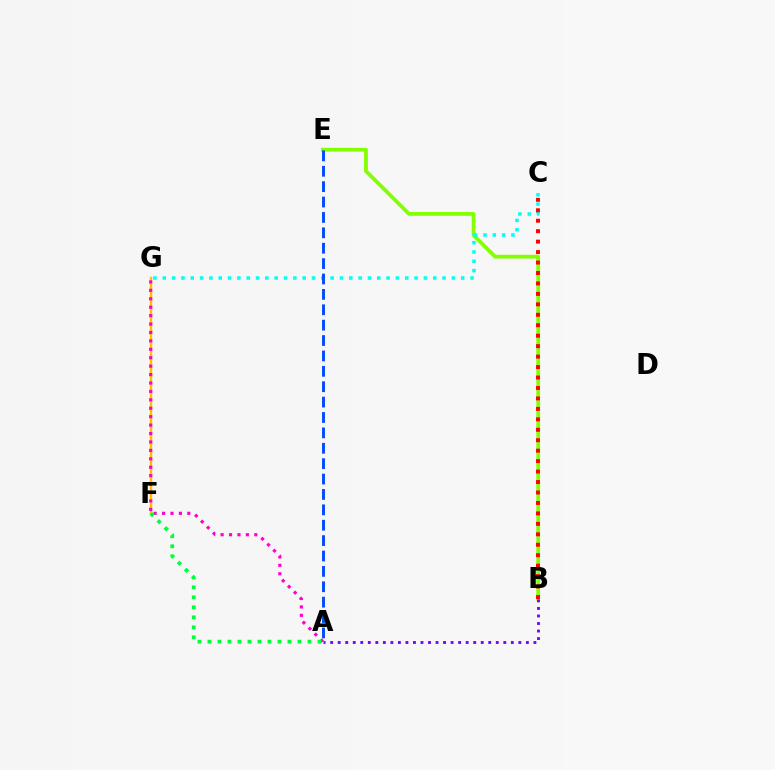{('B', 'E'): [{'color': '#84ff00', 'line_style': 'solid', 'thickness': 2.73}], ('F', 'G'): [{'color': '#ffbd00', 'line_style': 'solid', 'thickness': 1.75}], ('C', 'G'): [{'color': '#00fff6', 'line_style': 'dotted', 'thickness': 2.53}], ('A', 'G'): [{'color': '#ff00cf', 'line_style': 'dotted', 'thickness': 2.29}], ('A', 'B'): [{'color': '#7200ff', 'line_style': 'dotted', 'thickness': 2.05}], ('A', 'F'): [{'color': '#00ff39', 'line_style': 'dotted', 'thickness': 2.72}], ('A', 'E'): [{'color': '#004bff', 'line_style': 'dashed', 'thickness': 2.09}], ('B', 'C'): [{'color': '#ff0000', 'line_style': 'dotted', 'thickness': 2.84}]}